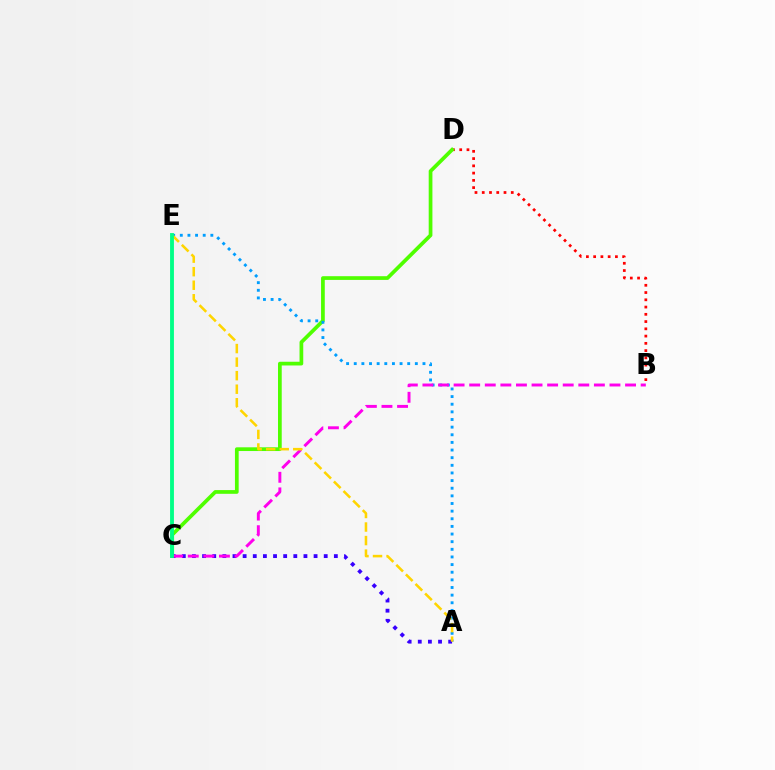{('B', 'D'): [{'color': '#ff0000', 'line_style': 'dotted', 'thickness': 1.97}], ('C', 'D'): [{'color': '#4fff00', 'line_style': 'solid', 'thickness': 2.68}], ('A', 'E'): [{'color': '#009eff', 'line_style': 'dotted', 'thickness': 2.07}, {'color': '#ffd500', 'line_style': 'dashed', 'thickness': 1.84}], ('A', 'C'): [{'color': '#3700ff', 'line_style': 'dotted', 'thickness': 2.75}], ('B', 'C'): [{'color': '#ff00ed', 'line_style': 'dashed', 'thickness': 2.12}], ('C', 'E'): [{'color': '#00ff86', 'line_style': 'solid', 'thickness': 2.77}]}